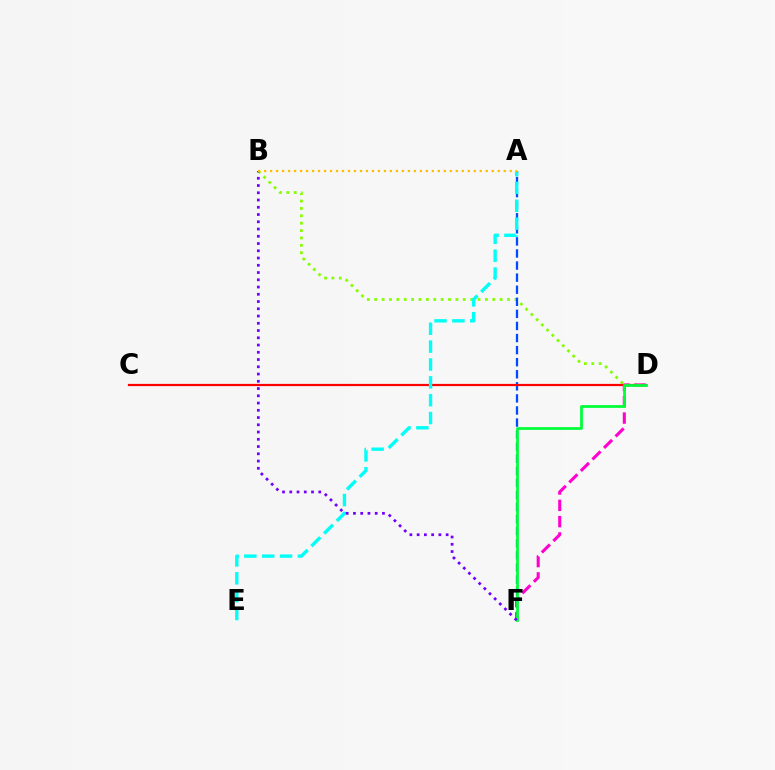{('B', 'D'): [{'color': '#84ff00', 'line_style': 'dotted', 'thickness': 2.0}], ('A', 'F'): [{'color': '#004bff', 'line_style': 'dashed', 'thickness': 1.64}], ('C', 'D'): [{'color': '#ff0000', 'line_style': 'solid', 'thickness': 1.59}], ('A', 'E'): [{'color': '#00fff6', 'line_style': 'dashed', 'thickness': 2.43}], ('D', 'F'): [{'color': '#ff00cf', 'line_style': 'dashed', 'thickness': 2.21}, {'color': '#00ff39', 'line_style': 'solid', 'thickness': 1.99}], ('B', 'F'): [{'color': '#7200ff', 'line_style': 'dotted', 'thickness': 1.97}], ('A', 'B'): [{'color': '#ffbd00', 'line_style': 'dotted', 'thickness': 1.63}]}